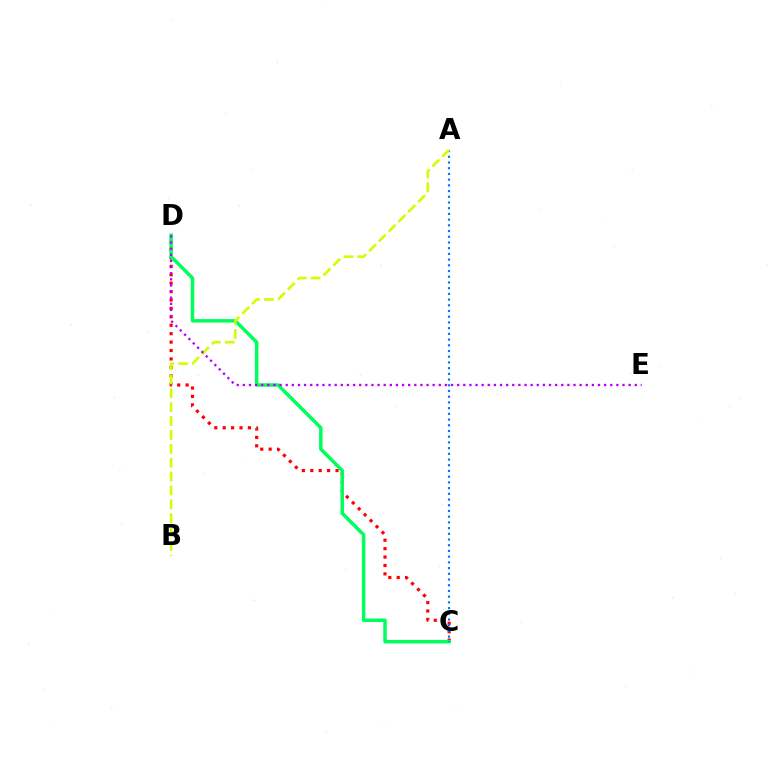{('C', 'D'): [{'color': '#ff0000', 'line_style': 'dotted', 'thickness': 2.29}, {'color': '#00ff5c', 'line_style': 'solid', 'thickness': 2.52}], ('A', 'C'): [{'color': '#0074ff', 'line_style': 'dotted', 'thickness': 1.55}], ('A', 'B'): [{'color': '#d1ff00', 'line_style': 'dashed', 'thickness': 1.89}], ('D', 'E'): [{'color': '#b900ff', 'line_style': 'dotted', 'thickness': 1.66}]}